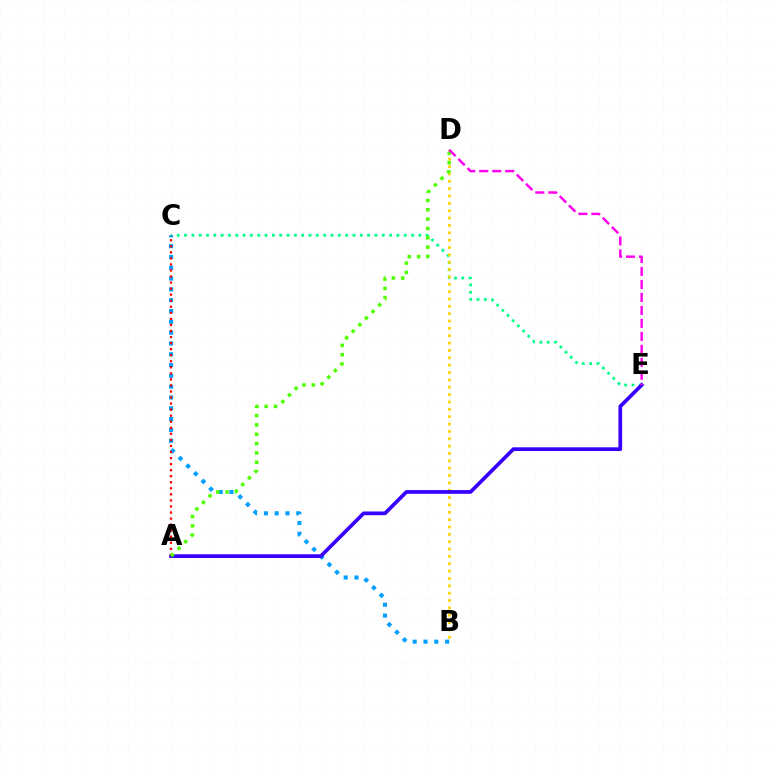{('C', 'E'): [{'color': '#00ff86', 'line_style': 'dotted', 'thickness': 1.99}], ('B', 'D'): [{'color': '#ffd500', 'line_style': 'dotted', 'thickness': 2.0}], ('B', 'C'): [{'color': '#009eff', 'line_style': 'dotted', 'thickness': 2.94}], ('A', 'E'): [{'color': '#3700ff', 'line_style': 'solid', 'thickness': 2.67}], ('A', 'C'): [{'color': '#ff0000', 'line_style': 'dotted', 'thickness': 1.64}], ('A', 'D'): [{'color': '#4fff00', 'line_style': 'dotted', 'thickness': 2.54}], ('D', 'E'): [{'color': '#ff00ed', 'line_style': 'dashed', 'thickness': 1.76}]}